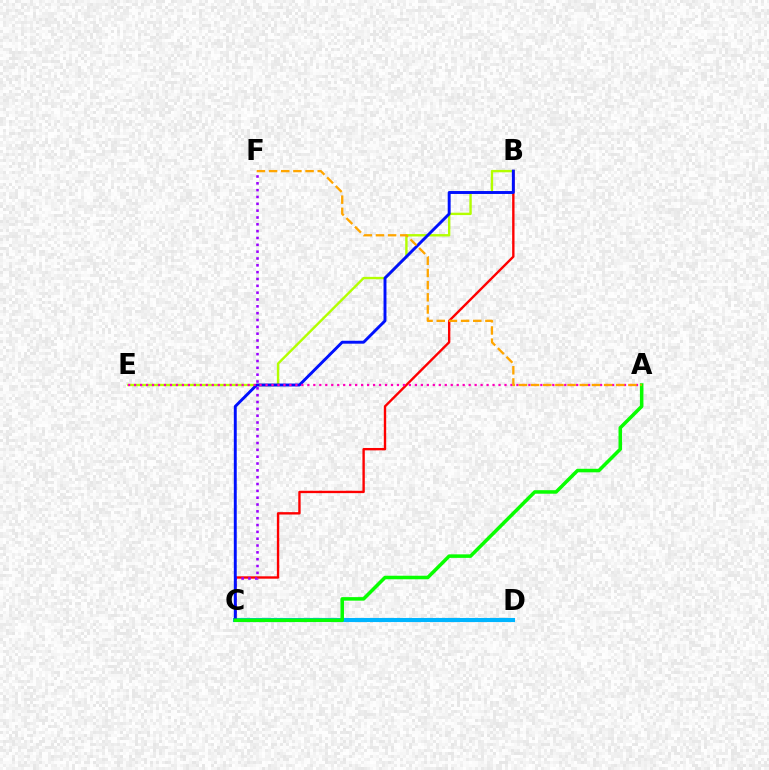{('C', 'D'): [{'color': '#00ff9d', 'line_style': 'dashed', 'thickness': 2.53}, {'color': '#00b5ff', 'line_style': 'solid', 'thickness': 2.95}], ('B', 'C'): [{'color': '#ff0000', 'line_style': 'solid', 'thickness': 1.71}, {'color': '#0010ff', 'line_style': 'solid', 'thickness': 2.1}], ('B', 'E'): [{'color': '#b3ff00', 'line_style': 'solid', 'thickness': 1.72}], ('C', 'F'): [{'color': '#9b00ff', 'line_style': 'dotted', 'thickness': 1.86}], ('A', 'E'): [{'color': '#ff00bd', 'line_style': 'dotted', 'thickness': 1.62}], ('A', 'C'): [{'color': '#08ff00', 'line_style': 'solid', 'thickness': 2.54}], ('A', 'F'): [{'color': '#ffa500', 'line_style': 'dashed', 'thickness': 1.65}]}